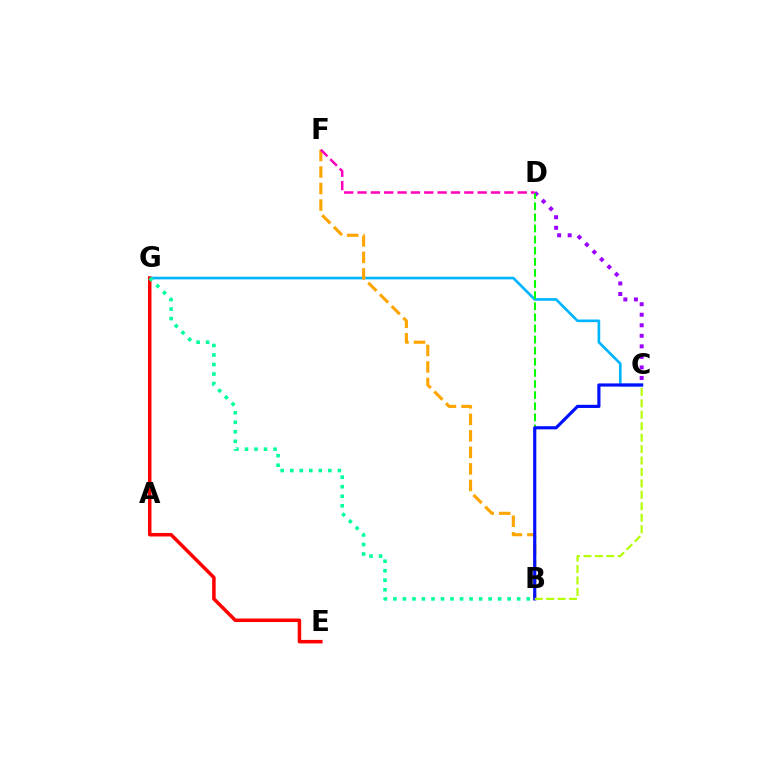{('C', 'G'): [{'color': '#00b5ff', 'line_style': 'solid', 'thickness': 1.91}], ('E', 'G'): [{'color': '#ff0000', 'line_style': 'solid', 'thickness': 2.52}], ('B', 'G'): [{'color': '#00ff9d', 'line_style': 'dotted', 'thickness': 2.59}], ('B', 'F'): [{'color': '#ffa500', 'line_style': 'dashed', 'thickness': 2.24}], ('C', 'D'): [{'color': '#9b00ff', 'line_style': 'dotted', 'thickness': 2.86}], ('B', 'D'): [{'color': '#08ff00', 'line_style': 'dashed', 'thickness': 1.51}], ('D', 'F'): [{'color': '#ff00bd', 'line_style': 'dashed', 'thickness': 1.81}], ('B', 'C'): [{'color': '#0010ff', 'line_style': 'solid', 'thickness': 2.27}, {'color': '#b3ff00', 'line_style': 'dashed', 'thickness': 1.55}]}